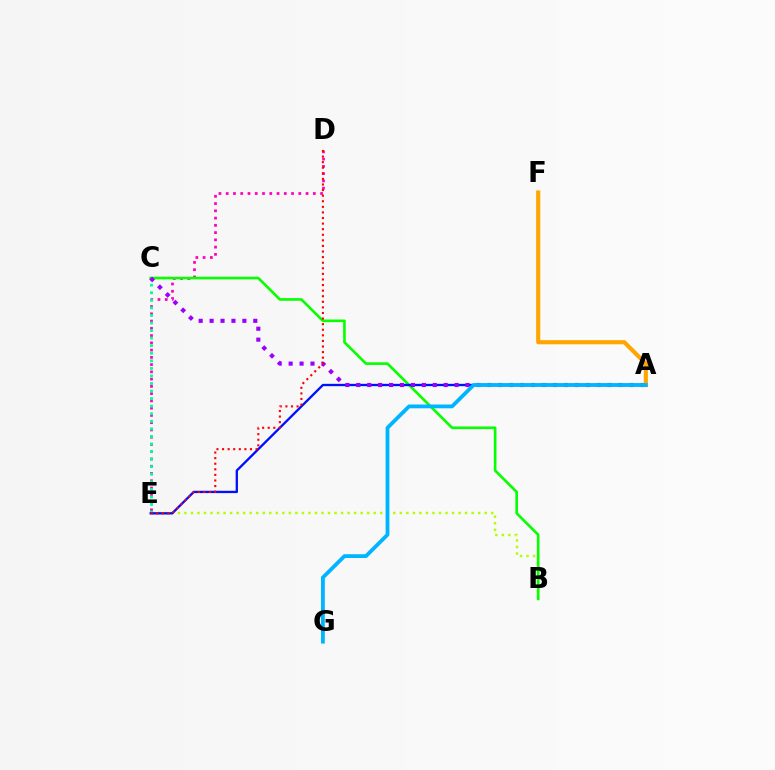{('B', 'E'): [{'color': '#b3ff00', 'line_style': 'dotted', 'thickness': 1.77}], ('D', 'E'): [{'color': '#ff00bd', 'line_style': 'dotted', 'thickness': 1.97}, {'color': '#ff0000', 'line_style': 'dotted', 'thickness': 1.52}], ('C', 'E'): [{'color': '#00ff9d', 'line_style': 'dotted', 'thickness': 2.05}], ('B', 'C'): [{'color': '#08ff00', 'line_style': 'solid', 'thickness': 1.89}], ('A', 'E'): [{'color': '#0010ff', 'line_style': 'solid', 'thickness': 1.67}], ('A', 'C'): [{'color': '#9b00ff', 'line_style': 'dotted', 'thickness': 2.97}], ('A', 'F'): [{'color': '#ffa500', 'line_style': 'solid', 'thickness': 2.96}], ('A', 'G'): [{'color': '#00b5ff', 'line_style': 'solid', 'thickness': 2.73}]}